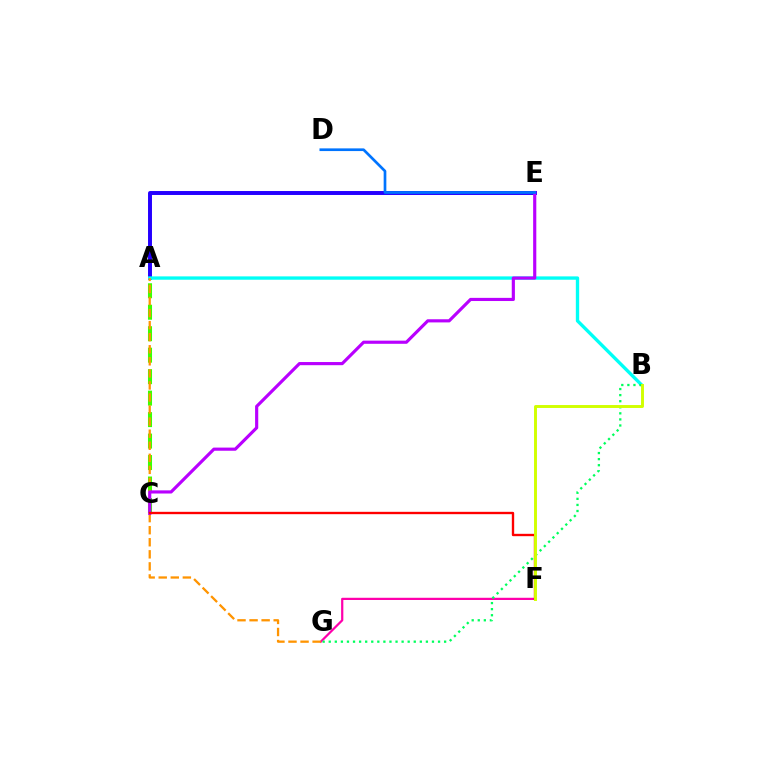{('F', 'G'): [{'color': '#ff00ac', 'line_style': 'solid', 'thickness': 1.6}], ('A', 'E'): [{'color': '#2500ff', 'line_style': 'solid', 'thickness': 2.84}], ('A', 'C'): [{'color': '#3dff00', 'line_style': 'dashed', 'thickness': 2.92}], ('A', 'B'): [{'color': '#00fff6', 'line_style': 'solid', 'thickness': 2.41}], ('A', 'G'): [{'color': '#ff9400', 'line_style': 'dashed', 'thickness': 1.64}], ('B', 'G'): [{'color': '#00ff5c', 'line_style': 'dotted', 'thickness': 1.65}], ('C', 'E'): [{'color': '#b900ff', 'line_style': 'solid', 'thickness': 2.27}], ('D', 'E'): [{'color': '#0074ff', 'line_style': 'solid', 'thickness': 1.93}], ('C', 'F'): [{'color': '#ff0000', 'line_style': 'solid', 'thickness': 1.7}], ('B', 'F'): [{'color': '#d1ff00', 'line_style': 'solid', 'thickness': 2.1}]}